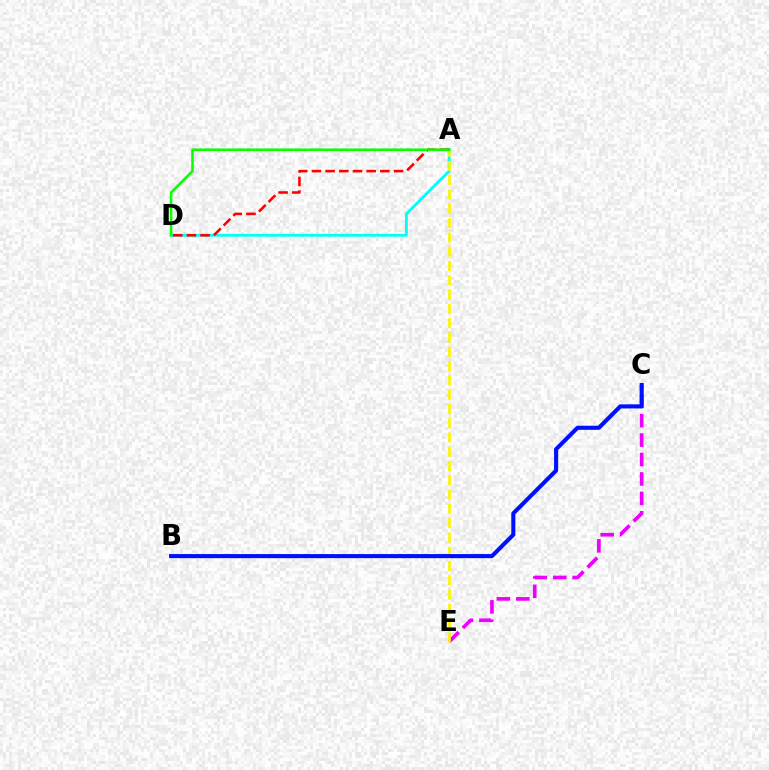{('A', 'D'): [{'color': '#00fff6', 'line_style': 'solid', 'thickness': 2.05}, {'color': '#ff0000', 'line_style': 'dashed', 'thickness': 1.86}, {'color': '#08ff00', 'line_style': 'solid', 'thickness': 1.84}], ('C', 'E'): [{'color': '#ee00ff', 'line_style': 'dashed', 'thickness': 2.64}], ('A', 'E'): [{'color': '#fcf500', 'line_style': 'dashed', 'thickness': 1.94}], ('B', 'C'): [{'color': '#0010ff', 'line_style': 'solid', 'thickness': 2.94}]}